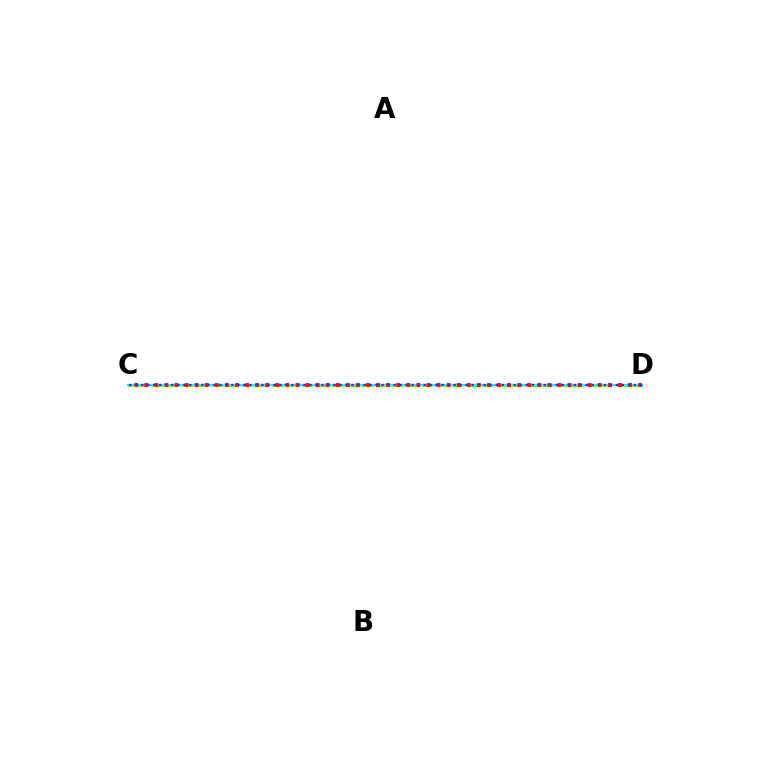{('C', 'D'): [{'color': '#84ff00', 'line_style': 'dashed', 'thickness': 2.04}, {'color': '#00fff6', 'line_style': 'solid', 'thickness': 1.67}, {'color': '#ff0000', 'line_style': 'dotted', 'thickness': 2.74}, {'color': '#7200ff', 'line_style': 'dotted', 'thickness': 1.63}]}